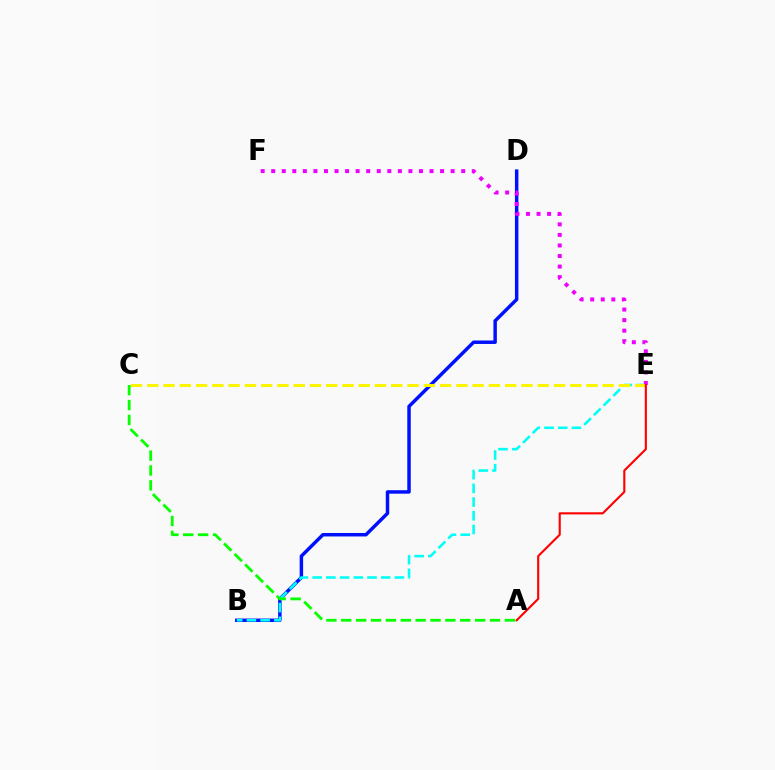{('B', 'D'): [{'color': '#0010ff', 'line_style': 'solid', 'thickness': 2.5}], ('B', 'E'): [{'color': '#00fff6', 'line_style': 'dashed', 'thickness': 1.86}], ('E', 'F'): [{'color': '#ee00ff', 'line_style': 'dotted', 'thickness': 2.87}], ('C', 'E'): [{'color': '#fcf500', 'line_style': 'dashed', 'thickness': 2.21}], ('A', 'C'): [{'color': '#08ff00', 'line_style': 'dashed', 'thickness': 2.02}], ('A', 'E'): [{'color': '#ff0000', 'line_style': 'solid', 'thickness': 1.52}]}